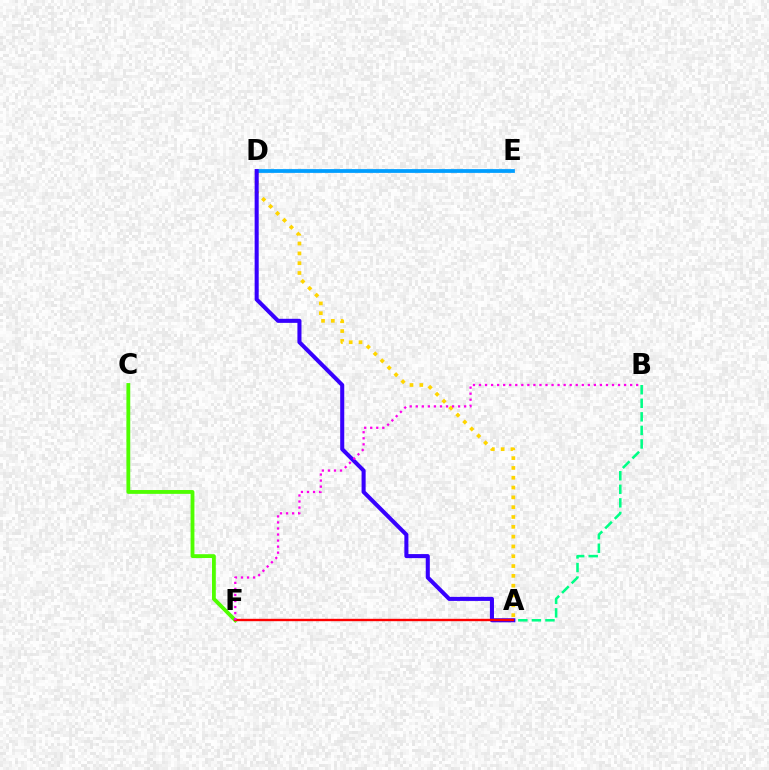{('A', 'D'): [{'color': '#ffd500', 'line_style': 'dotted', 'thickness': 2.67}, {'color': '#3700ff', 'line_style': 'solid', 'thickness': 2.92}], ('A', 'B'): [{'color': '#00ff86', 'line_style': 'dashed', 'thickness': 1.84}], ('D', 'E'): [{'color': '#009eff', 'line_style': 'solid', 'thickness': 2.71}], ('C', 'F'): [{'color': '#4fff00', 'line_style': 'solid', 'thickness': 2.76}], ('A', 'F'): [{'color': '#ff0000', 'line_style': 'solid', 'thickness': 1.71}], ('B', 'F'): [{'color': '#ff00ed', 'line_style': 'dotted', 'thickness': 1.64}]}